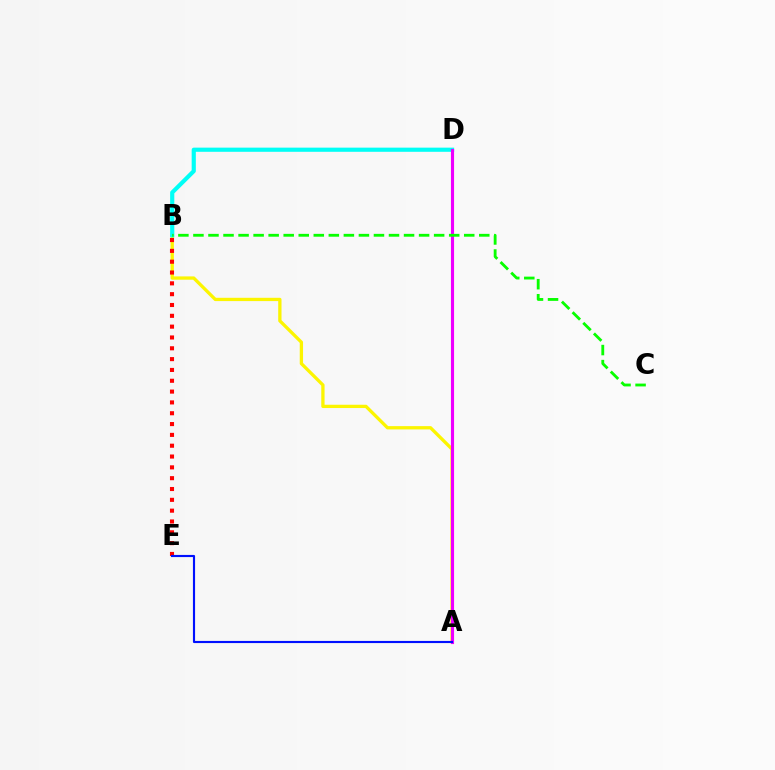{('A', 'B'): [{'color': '#fcf500', 'line_style': 'solid', 'thickness': 2.37}], ('B', 'E'): [{'color': '#ff0000', 'line_style': 'dotted', 'thickness': 2.94}], ('B', 'D'): [{'color': '#00fff6', 'line_style': 'solid', 'thickness': 2.99}], ('A', 'D'): [{'color': '#ee00ff', 'line_style': 'solid', 'thickness': 2.25}], ('B', 'C'): [{'color': '#08ff00', 'line_style': 'dashed', 'thickness': 2.04}], ('A', 'E'): [{'color': '#0010ff', 'line_style': 'solid', 'thickness': 1.54}]}